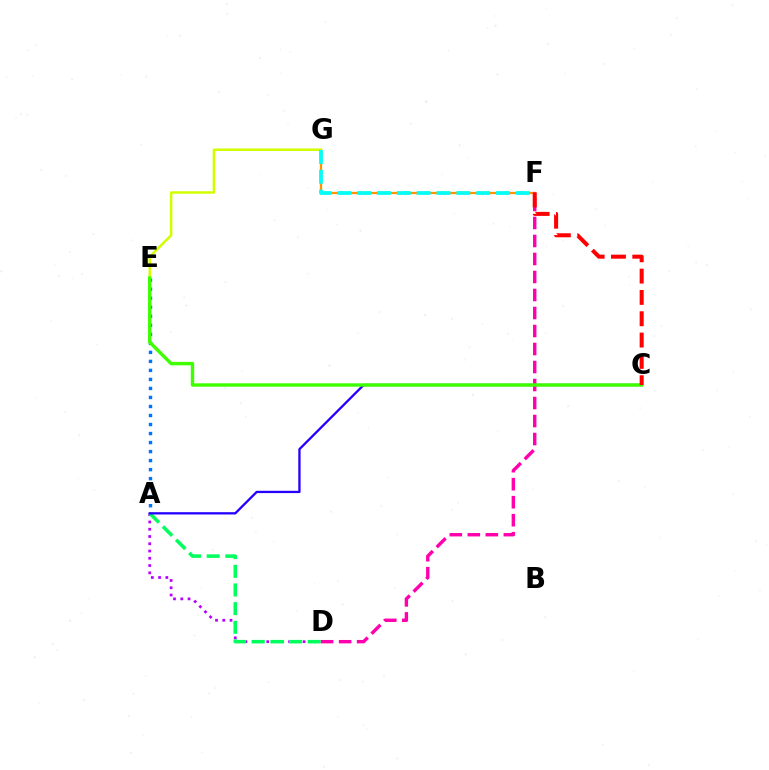{('A', 'D'): [{'color': '#b900ff', 'line_style': 'dotted', 'thickness': 1.97}, {'color': '#00ff5c', 'line_style': 'dashed', 'thickness': 2.54}], ('F', 'G'): [{'color': '#ff9400', 'line_style': 'solid', 'thickness': 1.65}, {'color': '#00fff6', 'line_style': 'dashed', 'thickness': 2.69}], ('E', 'G'): [{'color': '#d1ff00', 'line_style': 'solid', 'thickness': 1.8}], ('A', 'E'): [{'color': '#0074ff', 'line_style': 'dotted', 'thickness': 2.45}], ('A', 'C'): [{'color': '#2500ff', 'line_style': 'solid', 'thickness': 1.66}], ('D', 'F'): [{'color': '#ff00ac', 'line_style': 'dashed', 'thickness': 2.45}], ('C', 'E'): [{'color': '#3dff00', 'line_style': 'solid', 'thickness': 2.44}], ('C', 'F'): [{'color': '#ff0000', 'line_style': 'dashed', 'thickness': 2.9}]}